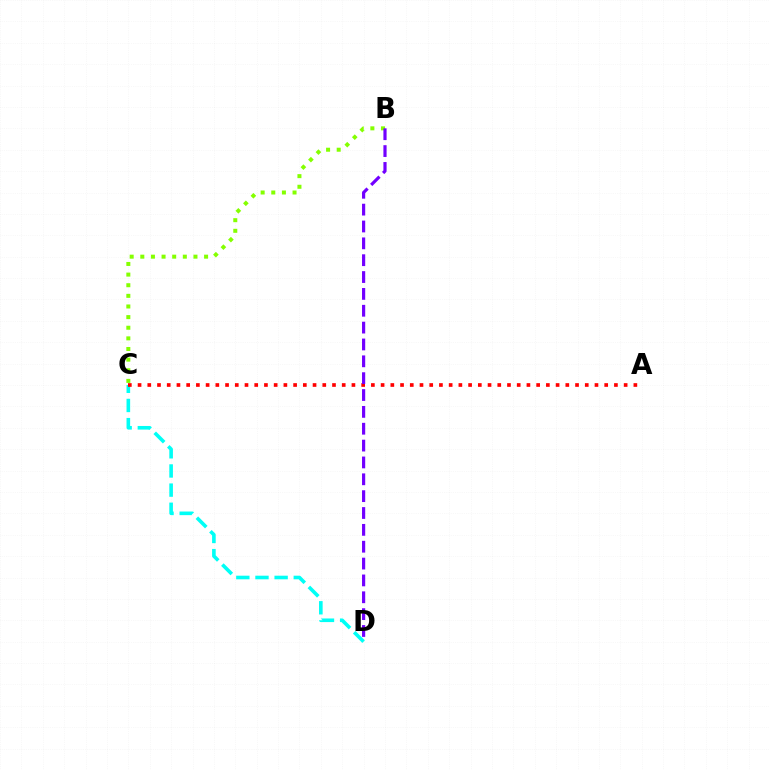{('B', 'C'): [{'color': '#84ff00', 'line_style': 'dotted', 'thickness': 2.89}], ('C', 'D'): [{'color': '#00fff6', 'line_style': 'dashed', 'thickness': 2.6}], ('A', 'C'): [{'color': '#ff0000', 'line_style': 'dotted', 'thickness': 2.64}], ('B', 'D'): [{'color': '#7200ff', 'line_style': 'dashed', 'thickness': 2.29}]}